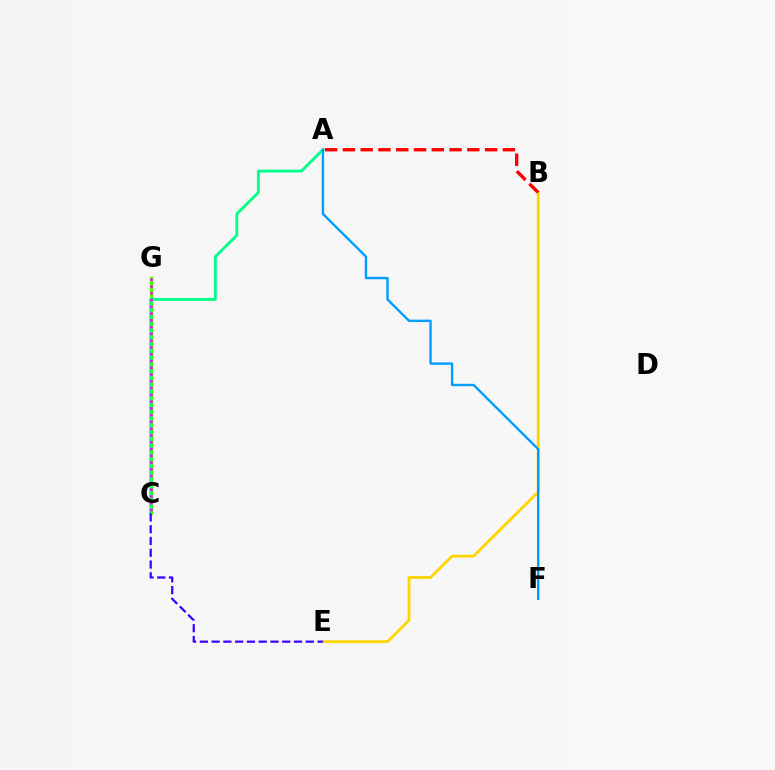{('C', 'G'): [{'color': '#4fff00', 'line_style': 'solid', 'thickness': 2.44}, {'color': '#ff00ed', 'line_style': 'dotted', 'thickness': 1.84}], ('B', 'E'): [{'color': '#ffd500', 'line_style': 'solid', 'thickness': 2.01}], ('A', 'C'): [{'color': '#00ff86', 'line_style': 'solid', 'thickness': 2.04}], ('A', 'F'): [{'color': '#009eff', 'line_style': 'solid', 'thickness': 1.71}], ('C', 'E'): [{'color': '#3700ff', 'line_style': 'dashed', 'thickness': 1.6}], ('A', 'B'): [{'color': '#ff0000', 'line_style': 'dashed', 'thickness': 2.41}]}